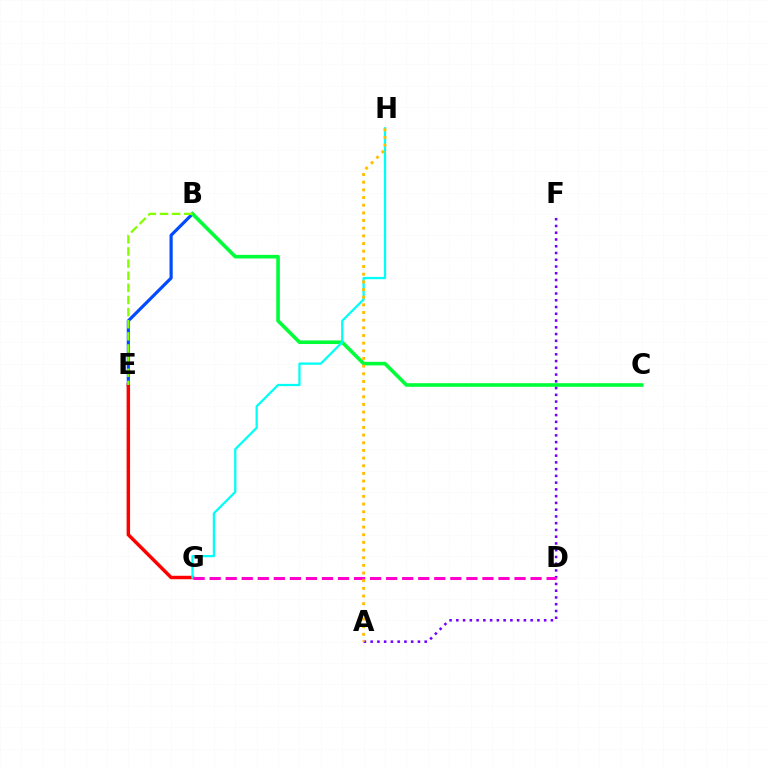{('B', 'E'): [{'color': '#004bff', 'line_style': 'solid', 'thickness': 2.28}, {'color': '#84ff00', 'line_style': 'dashed', 'thickness': 1.65}], ('B', 'C'): [{'color': '#00ff39', 'line_style': 'solid', 'thickness': 2.6}], ('A', 'F'): [{'color': '#7200ff', 'line_style': 'dotted', 'thickness': 1.84}], ('E', 'G'): [{'color': '#ff0000', 'line_style': 'solid', 'thickness': 2.5}], ('D', 'G'): [{'color': '#ff00cf', 'line_style': 'dashed', 'thickness': 2.18}], ('G', 'H'): [{'color': '#00fff6', 'line_style': 'solid', 'thickness': 1.63}], ('A', 'H'): [{'color': '#ffbd00', 'line_style': 'dotted', 'thickness': 2.08}]}